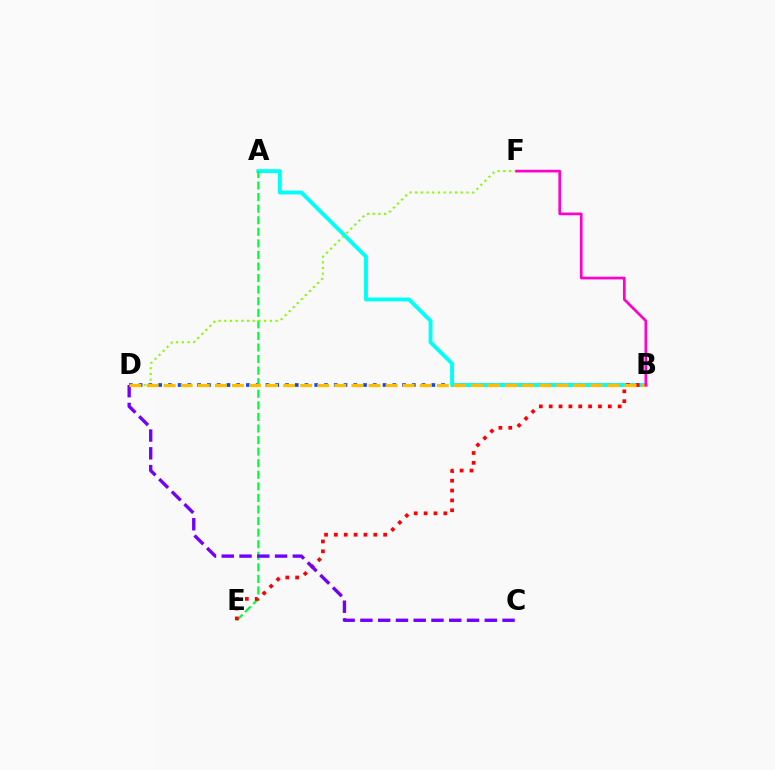{('B', 'D'): [{'color': '#004bff', 'line_style': 'dotted', 'thickness': 2.65}, {'color': '#ffbd00', 'line_style': 'dashed', 'thickness': 2.32}], ('A', 'B'): [{'color': '#00fff6', 'line_style': 'solid', 'thickness': 2.8}], ('A', 'E'): [{'color': '#00ff39', 'line_style': 'dashed', 'thickness': 1.57}], ('B', 'E'): [{'color': '#ff0000', 'line_style': 'dotted', 'thickness': 2.68}], ('C', 'D'): [{'color': '#7200ff', 'line_style': 'dashed', 'thickness': 2.41}], ('D', 'F'): [{'color': '#84ff00', 'line_style': 'dotted', 'thickness': 1.55}], ('B', 'F'): [{'color': '#ff00cf', 'line_style': 'solid', 'thickness': 1.94}]}